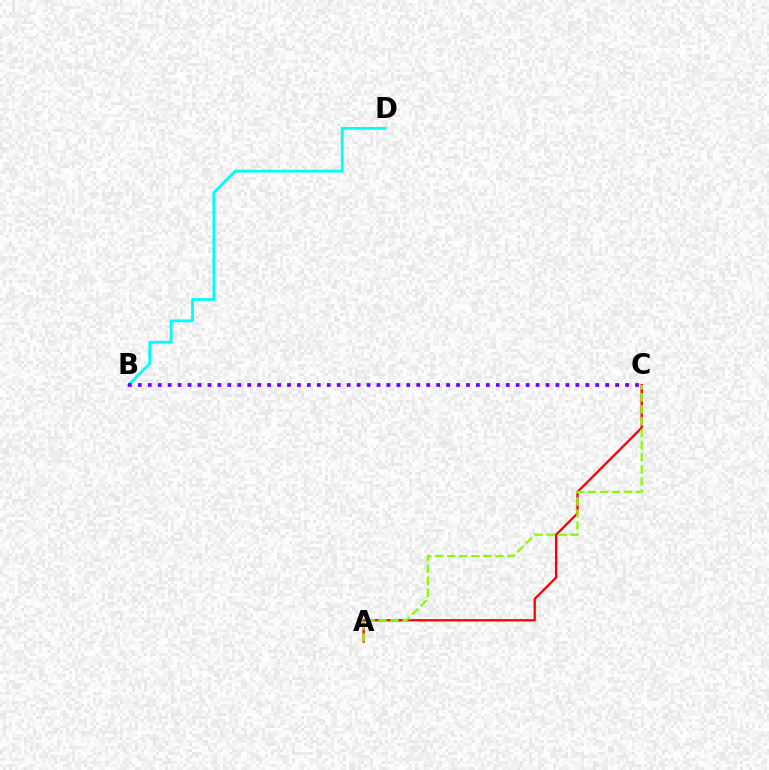{('A', 'C'): [{'color': '#ff0000', 'line_style': 'solid', 'thickness': 1.65}, {'color': '#84ff00', 'line_style': 'dashed', 'thickness': 1.63}], ('B', 'D'): [{'color': '#00fff6', 'line_style': 'solid', 'thickness': 2.02}], ('B', 'C'): [{'color': '#7200ff', 'line_style': 'dotted', 'thickness': 2.7}]}